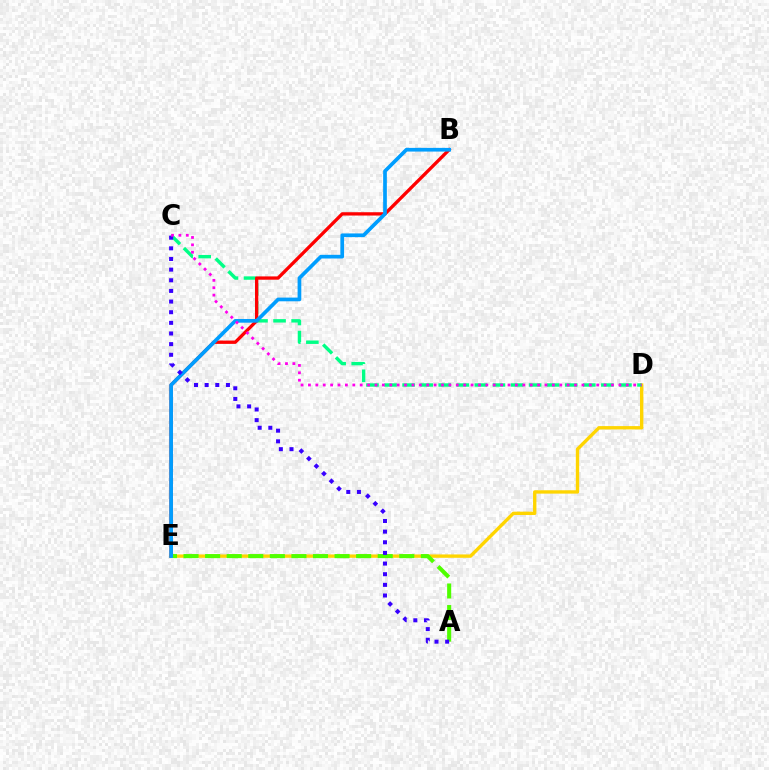{('D', 'E'): [{'color': '#ffd500', 'line_style': 'solid', 'thickness': 2.42}], ('C', 'D'): [{'color': '#00ff86', 'line_style': 'dashed', 'thickness': 2.45}, {'color': '#ff00ed', 'line_style': 'dotted', 'thickness': 2.01}], ('B', 'E'): [{'color': '#ff0000', 'line_style': 'solid', 'thickness': 2.38}, {'color': '#009eff', 'line_style': 'solid', 'thickness': 2.66}], ('A', 'E'): [{'color': '#4fff00', 'line_style': 'dashed', 'thickness': 2.93}], ('A', 'C'): [{'color': '#3700ff', 'line_style': 'dotted', 'thickness': 2.89}]}